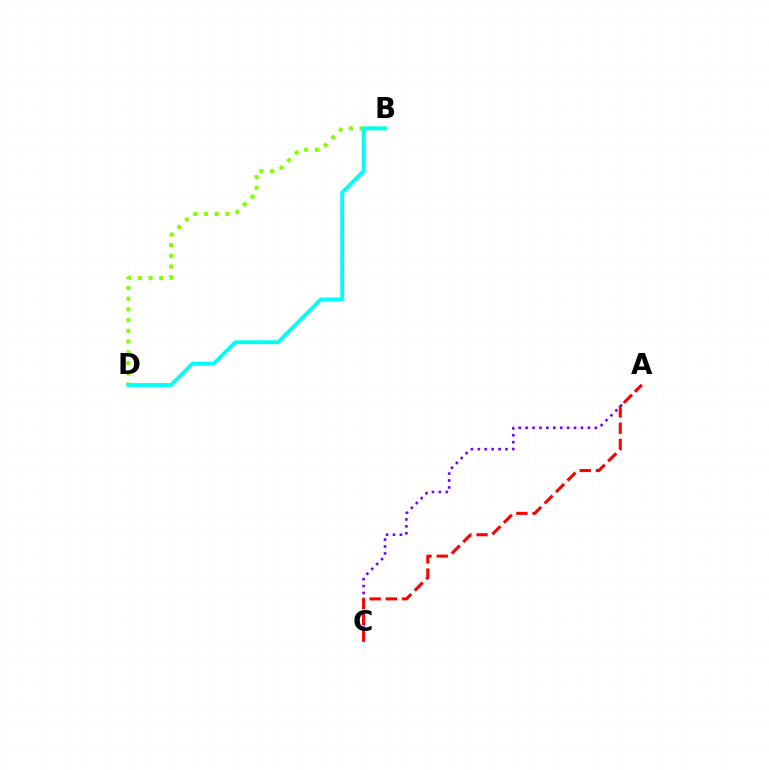{('A', 'C'): [{'color': '#7200ff', 'line_style': 'dotted', 'thickness': 1.88}, {'color': '#ff0000', 'line_style': 'dashed', 'thickness': 2.2}], ('B', 'D'): [{'color': '#84ff00', 'line_style': 'dotted', 'thickness': 2.91}, {'color': '#00fff6', 'line_style': 'solid', 'thickness': 2.78}]}